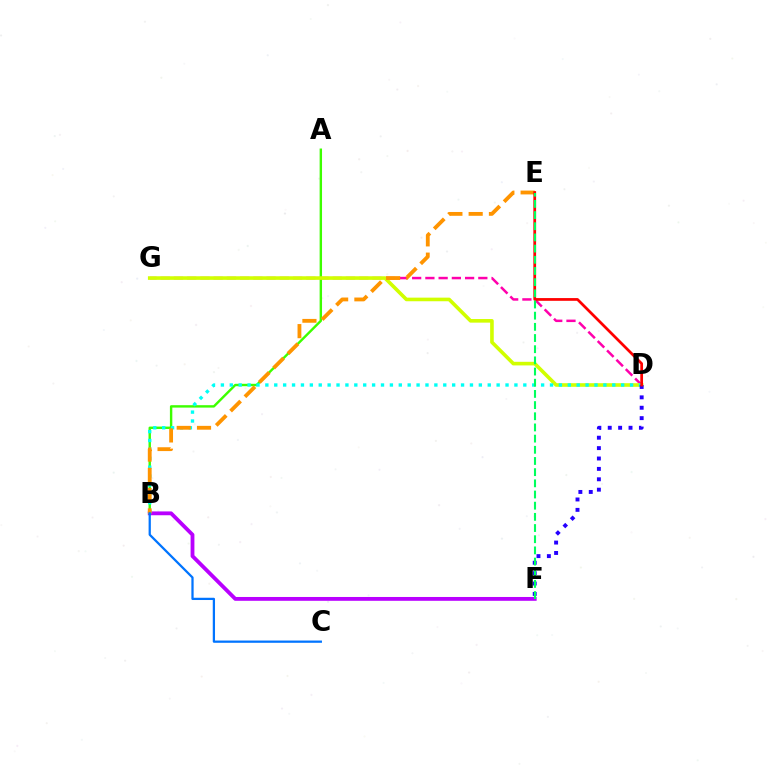{('D', 'G'): [{'color': '#ff00ac', 'line_style': 'dashed', 'thickness': 1.8}, {'color': '#d1ff00', 'line_style': 'solid', 'thickness': 2.6}], ('B', 'F'): [{'color': '#b900ff', 'line_style': 'solid', 'thickness': 2.75}], ('A', 'B'): [{'color': '#3dff00', 'line_style': 'solid', 'thickness': 1.73}], ('B', 'D'): [{'color': '#00fff6', 'line_style': 'dotted', 'thickness': 2.42}], ('B', 'E'): [{'color': '#ff9400', 'line_style': 'dashed', 'thickness': 2.75}], ('D', 'F'): [{'color': '#2500ff', 'line_style': 'dotted', 'thickness': 2.82}], ('B', 'C'): [{'color': '#0074ff', 'line_style': 'solid', 'thickness': 1.62}], ('D', 'E'): [{'color': '#ff0000', 'line_style': 'solid', 'thickness': 1.97}], ('E', 'F'): [{'color': '#00ff5c', 'line_style': 'dashed', 'thickness': 1.52}]}